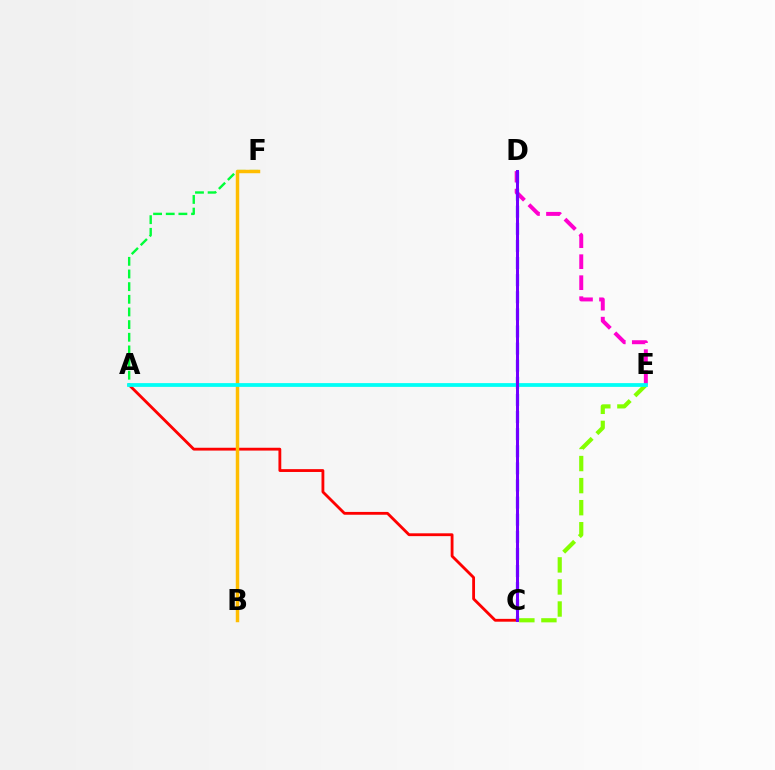{('A', 'C'): [{'color': '#ff0000', 'line_style': 'solid', 'thickness': 2.03}], ('D', 'E'): [{'color': '#ff00cf', 'line_style': 'dashed', 'thickness': 2.85}], ('A', 'F'): [{'color': '#00ff39', 'line_style': 'dashed', 'thickness': 1.72}], ('C', 'E'): [{'color': '#84ff00', 'line_style': 'dashed', 'thickness': 3.0}], ('B', 'F'): [{'color': '#ffbd00', 'line_style': 'solid', 'thickness': 2.49}], ('C', 'D'): [{'color': '#004bff', 'line_style': 'dashed', 'thickness': 2.32}, {'color': '#7200ff', 'line_style': 'solid', 'thickness': 2.16}], ('A', 'E'): [{'color': '#00fff6', 'line_style': 'solid', 'thickness': 2.71}]}